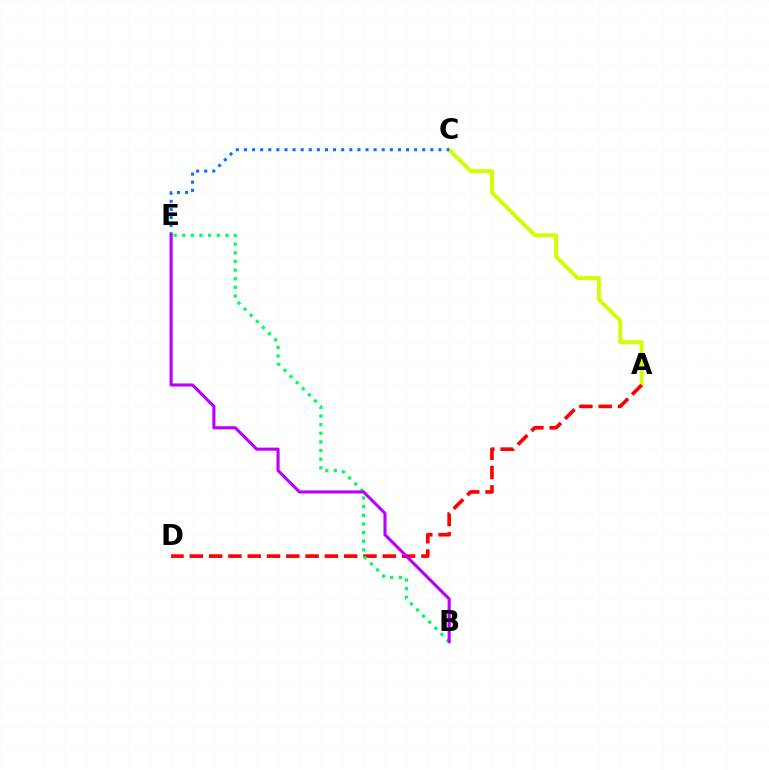{('A', 'C'): [{'color': '#d1ff00', 'line_style': 'solid', 'thickness': 2.85}], ('C', 'E'): [{'color': '#0074ff', 'line_style': 'dotted', 'thickness': 2.2}], ('A', 'D'): [{'color': '#ff0000', 'line_style': 'dashed', 'thickness': 2.62}], ('B', 'E'): [{'color': '#00ff5c', 'line_style': 'dotted', 'thickness': 2.35}, {'color': '#b900ff', 'line_style': 'solid', 'thickness': 2.24}]}